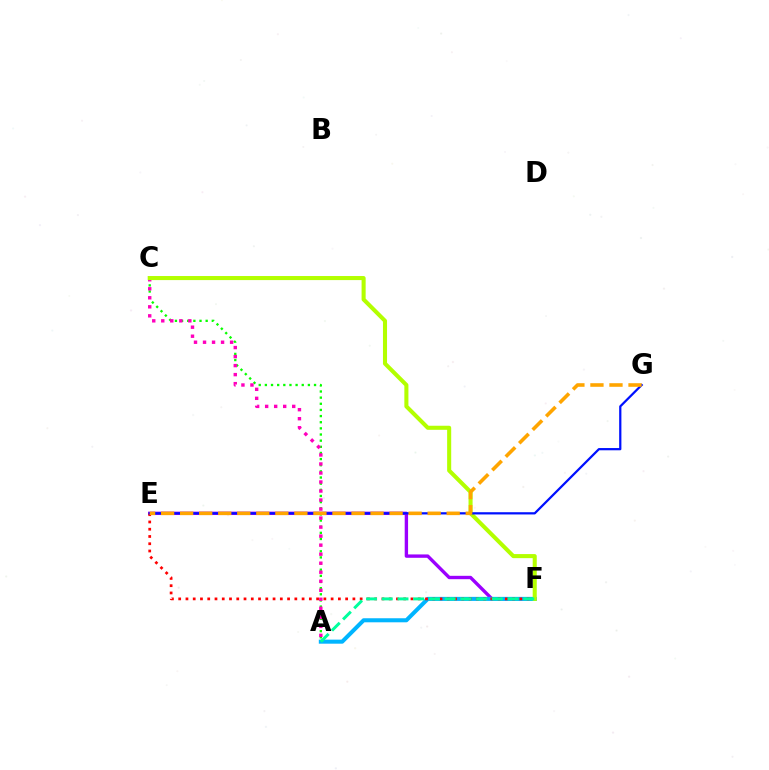{('E', 'F'): [{'color': '#9b00ff', 'line_style': 'solid', 'thickness': 2.42}, {'color': '#ff0000', 'line_style': 'dotted', 'thickness': 1.97}], ('A', 'C'): [{'color': '#08ff00', 'line_style': 'dotted', 'thickness': 1.67}, {'color': '#ff00bd', 'line_style': 'dotted', 'thickness': 2.45}], ('A', 'F'): [{'color': '#00b5ff', 'line_style': 'solid', 'thickness': 2.91}, {'color': '#00ff9d', 'line_style': 'dashed', 'thickness': 2.14}], ('C', 'F'): [{'color': '#b3ff00', 'line_style': 'solid', 'thickness': 2.93}], ('E', 'G'): [{'color': '#0010ff', 'line_style': 'solid', 'thickness': 1.61}, {'color': '#ffa500', 'line_style': 'dashed', 'thickness': 2.59}]}